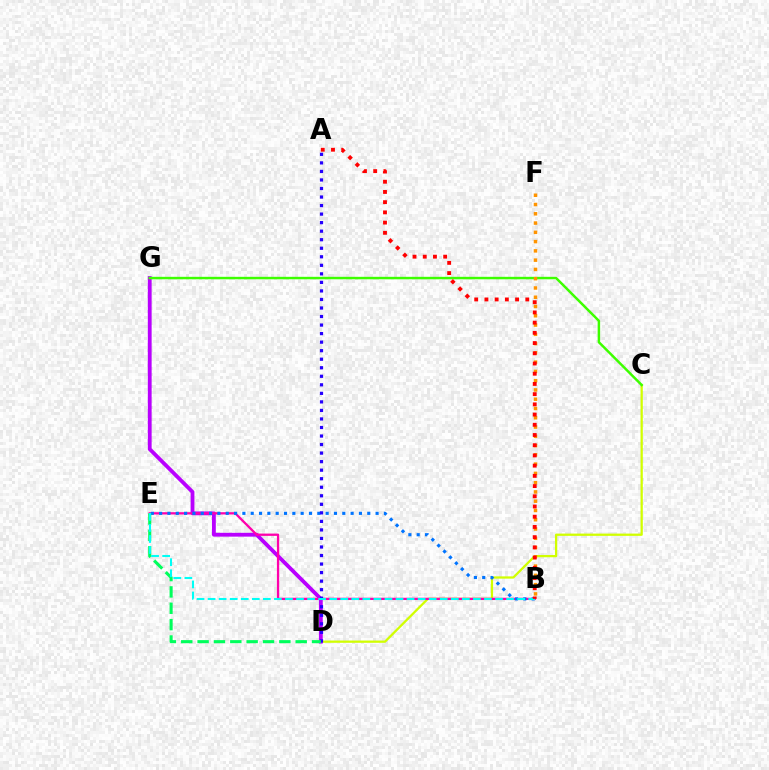{('C', 'D'): [{'color': '#d1ff00', 'line_style': 'solid', 'thickness': 1.63}], ('D', 'G'): [{'color': '#b900ff', 'line_style': 'solid', 'thickness': 2.75}], ('B', 'E'): [{'color': '#ff00ac', 'line_style': 'solid', 'thickness': 1.65}, {'color': '#0074ff', 'line_style': 'dotted', 'thickness': 2.26}, {'color': '#00fff6', 'line_style': 'dashed', 'thickness': 1.5}], ('C', 'G'): [{'color': '#3dff00', 'line_style': 'solid', 'thickness': 1.78}], ('B', 'F'): [{'color': '#ff9400', 'line_style': 'dotted', 'thickness': 2.52}], ('A', 'D'): [{'color': '#2500ff', 'line_style': 'dotted', 'thickness': 2.32}], ('D', 'E'): [{'color': '#00ff5c', 'line_style': 'dashed', 'thickness': 2.22}], ('A', 'B'): [{'color': '#ff0000', 'line_style': 'dotted', 'thickness': 2.78}]}